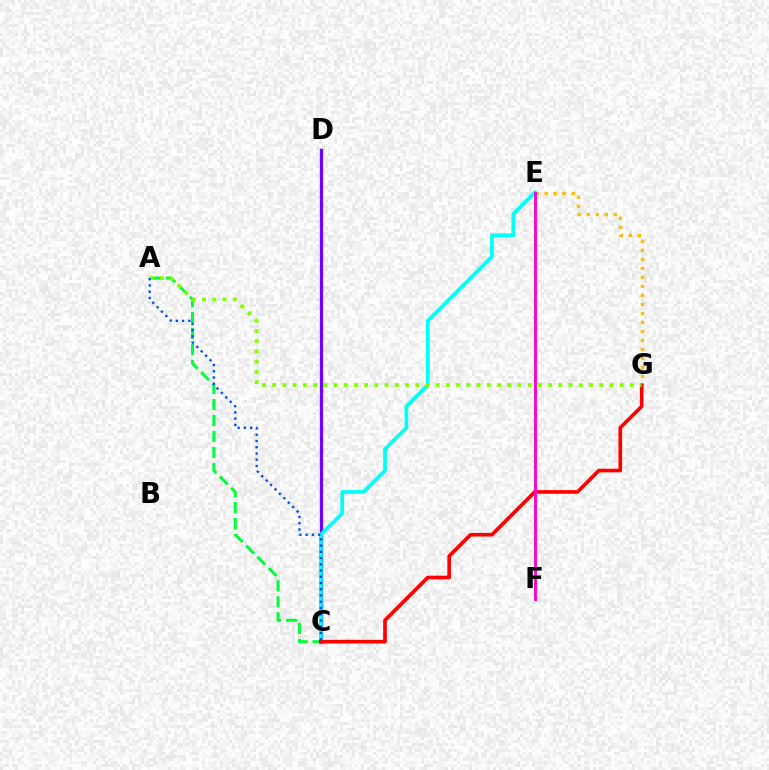{('A', 'C'): [{'color': '#00ff39', 'line_style': 'dashed', 'thickness': 2.17}, {'color': '#004bff', 'line_style': 'dotted', 'thickness': 1.7}], ('E', 'G'): [{'color': '#ffbd00', 'line_style': 'dotted', 'thickness': 2.45}], ('C', 'D'): [{'color': '#7200ff', 'line_style': 'solid', 'thickness': 2.36}], ('C', 'E'): [{'color': '#00fff6', 'line_style': 'solid', 'thickness': 2.69}], ('C', 'G'): [{'color': '#ff0000', 'line_style': 'solid', 'thickness': 2.63}], ('A', 'G'): [{'color': '#84ff00', 'line_style': 'dotted', 'thickness': 2.78}], ('E', 'F'): [{'color': '#ff00cf', 'line_style': 'solid', 'thickness': 2.08}]}